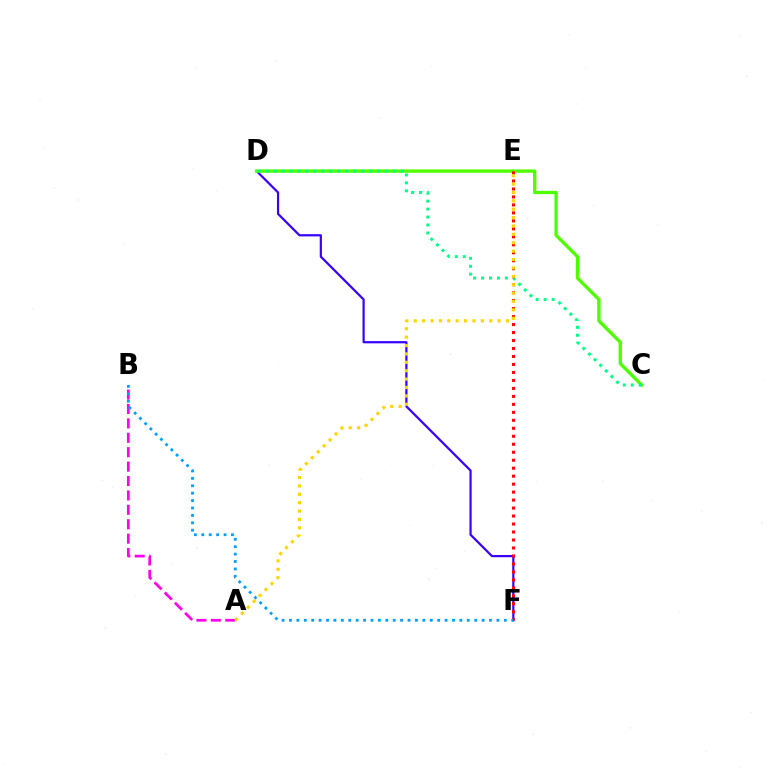{('D', 'F'): [{'color': '#3700ff', 'line_style': 'solid', 'thickness': 1.58}], ('C', 'D'): [{'color': '#4fff00', 'line_style': 'solid', 'thickness': 2.41}, {'color': '#00ff86', 'line_style': 'dotted', 'thickness': 2.16}], ('E', 'F'): [{'color': '#ff0000', 'line_style': 'dotted', 'thickness': 2.17}], ('A', 'B'): [{'color': '#ff00ed', 'line_style': 'dashed', 'thickness': 1.96}], ('A', 'E'): [{'color': '#ffd500', 'line_style': 'dotted', 'thickness': 2.28}], ('B', 'F'): [{'color': '#009eff', 'line_style': 'dotted', 'thickness': 2.01}]}